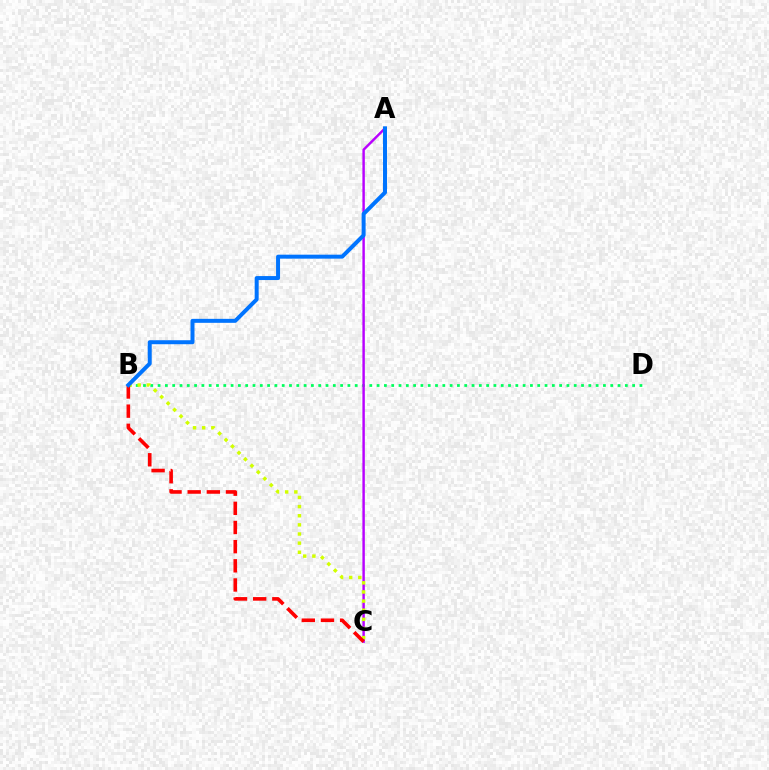{('B', 'D'): [{'color': '#00ff5c', 'line_style': 'dotted', 'thickness': 1.98}], ('A', 'C'): [{'color': '#b900ff', 'line_style': 'solid', 'thickness': 1.76}], ('B', 'C'): [{'color': '#d1ff00', 'line_style': 'dotted', 'thickness': 2.48}, {'color': '#ff0000', 'line_style': 'dashed', 'thickness': 2.6}], ('A', 'B'): [{'color': '#0074ff', 'line_style': 'solid', 'thickness': 2.87}]}